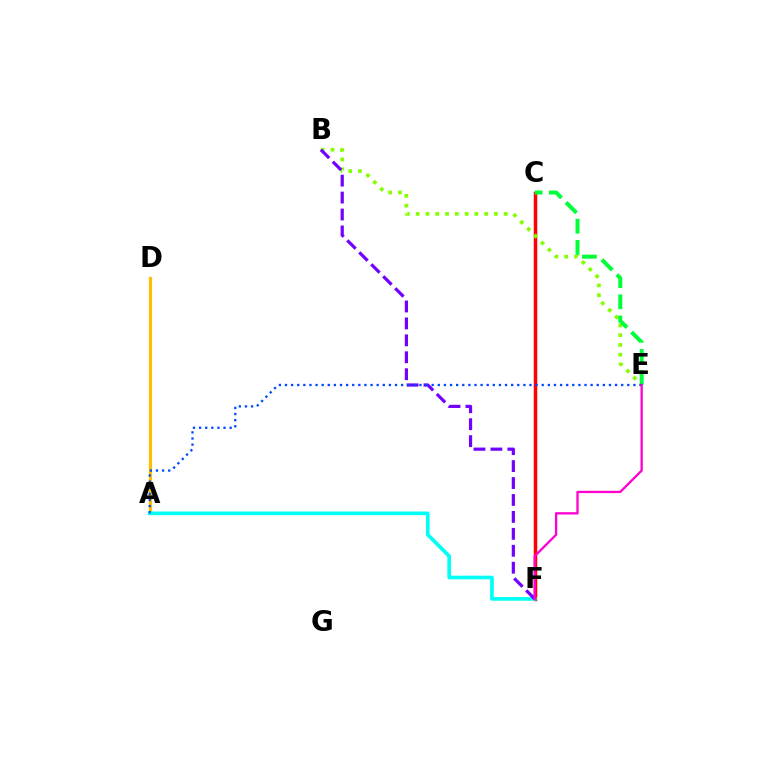{('C', 'F'): [{'color': '#ff0000', 'line_style': 'solid', 'thickness': 2.5}], ('A', 'D'): [{'color': '#ffbd00', 'line_style': 'solid', 'thickness': 2.3}], ('A', 'F'): [{'color': '#00fff6', 'line_style': 'solid', 'thickness': 2.63}], ('B', 'E'): [{'color': '#84ff00', 'line_style': 'dotted', 'thickness': 2.66}], ('C', 'E'): [{'color': '#00ff39', 'line_style': 'dashed', 'thickness': 2.88}], ('B', 'F'): [{'color': '#7200ff', 'line_style': 'dashed', 'thickness': 2.3}], ('A', 'E'): [{'color': '#004bff', 'line_style': 'dotted', 'thickness': 1.66}], ('E', 'F'): [{'color': '#ff00cf', 'line_style': 'solid', 'thickness': 1.66}]}